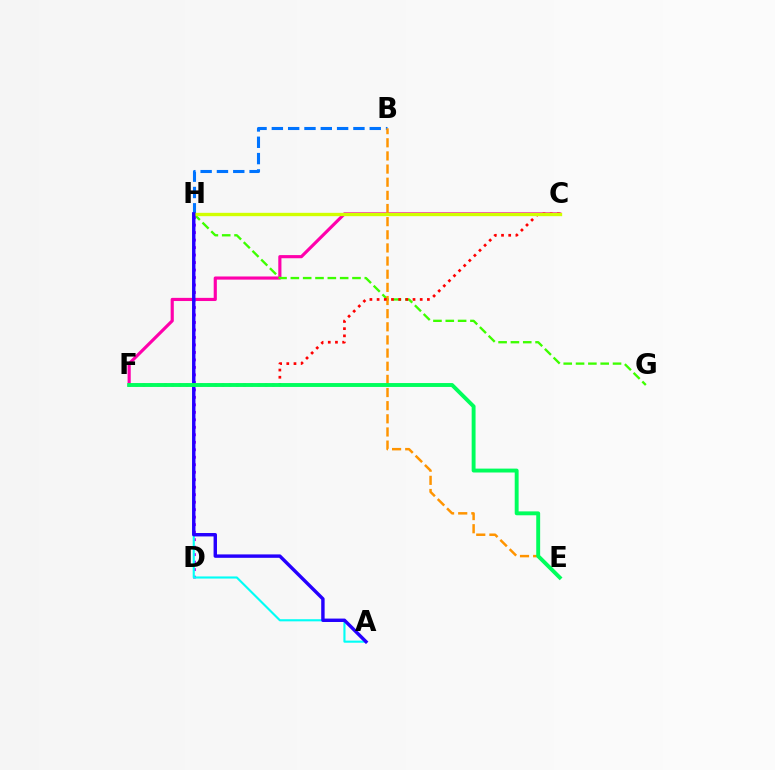{('C', 'F'): [{'color': '#ff00ac', 'line_style': 'solid', 'thickness': 2.27}, {'color': '#ff0000', 'line_style': 'dotted', 'thickness': 1.95}], ('G', 'H'): [{'color': '#3dff00', 'line_style': 'dashed', 'thickness': 1.67}], ('B', 'H'): [{'color': '#0074ff', 'line_style': 'dashed', 'thickness': 2.22}], ('B', 'E'): [{'color': '#ff9400', 'line_style': 'dashed', 'thickness': 1.79}], ('D', 'H'): [{'color': '#b900ff', 'line_style': 'dotted', 'thickness': 2.03}], ('A', 'H'): [{'color': '#00fff6', 'line_style': 'solid', 'thickness': 1.53}, {'color': '#2500ff', 'line_style': 'solid', 'thickness': 2.46}], ('C', 'H'): [{'color': '#d1ff00', 'line_style': 'solid', 'thickness': 2.4}], ('E', 'F'): [{'color': '#00ff5c', 'line_style': 'solid', 'thickness': 2.81}]}